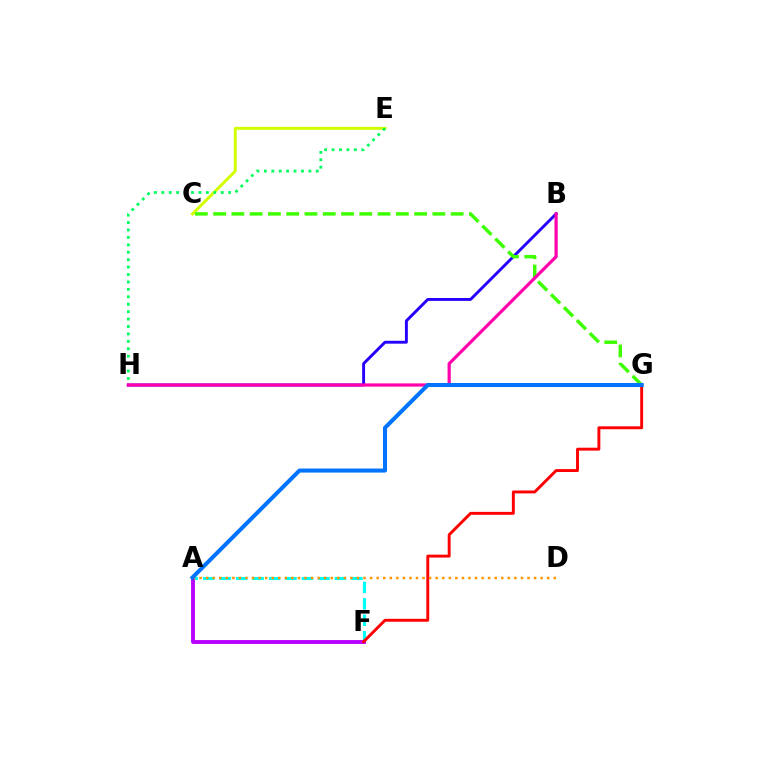{('B', 'H'): [{'color': '#2500ff', 'line_style': 'solid', 'thickness': 2.09}, {'color': '#ff00ac', 'line_style': 'solid', 'thickness': 2.31}], ('C', 'E'): [{'color': '#d1ff00', 'line_style': 'solid', 'thickness': 2.14}], ('A', 'F'): [{'color': '#00fff6', 'line_style': 'dashed', 'thickness': 2.24}, {'color': '#b900ff', 'line_style': 'solid', 'thickness': 2.78}], ('C', 'G'): [{'color': '#3dff00', 'line_style': 'dashed', 'thickness': 2.48}], ('E', 'H'): [{'color': '#00ff5c', 'line_style': 'dotted', 'thickness': 2.02}], ('F', 'G'): [{'color': '#ff0000', 'line_style': 'solid', 'thickness': 2.1}], ('A', 'D'): [{'color': '#ff9400', 'line_style': 'dotted', 'thickness': 1.78}], ('A', 'G'): [{'color': '#0074ff', 'line_style': 'solid', 'thickness': 2.91}]}